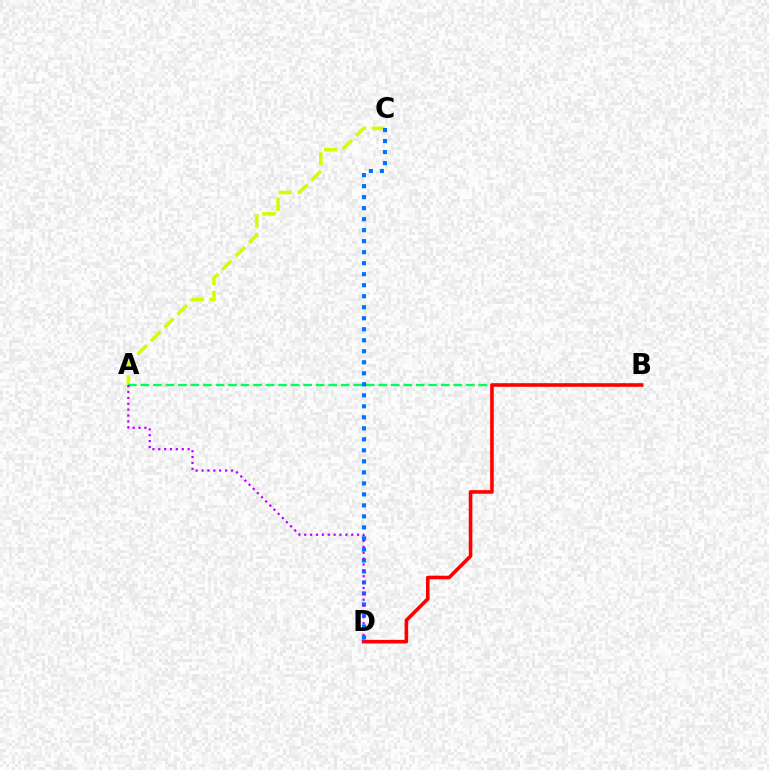{('A', 'C'): [{'color': '#d1ff00', 'line_style': 'dashed', 'thickness': 2.57}], ('A', 'B'): [{'color': '#00ff5c', 'line_style': 'dashed', 'thickness': 1.7}], ('B', 'D'): [{'color': '#ff0000', 'line_style': 'solid', 'thickness': 2.59}], ('C', 'D'): [{'color': '#0074ff', 'line_style': 'dotted', 'thickness': 2.99}], ('A', 'D'): [{'color': '#b900ff', 'line_style': 'dotted', 'thickness': 1.6}]}